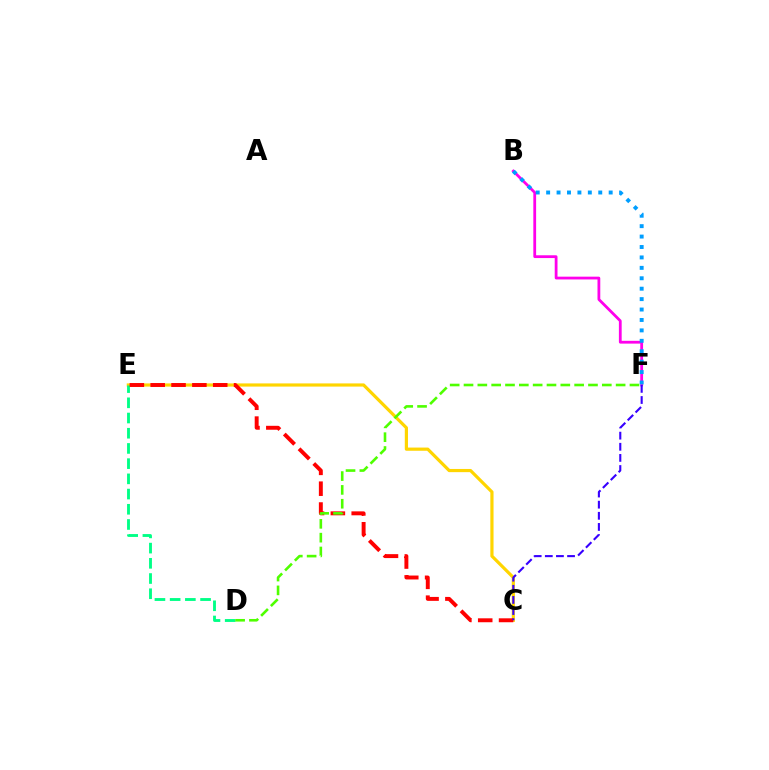{('C', 'E'): [{'color': '#ffd500', 'line_style': 'solid', 'thickness': 2.3}, {'color': '#ff0000', 'line_style': 'dashed', 'thickness': 2.83}], ('D', 'E'): [{'color': '#00ff86', 'line_style': 'dashed', 'thickness': 2.07}], ('D', 'F'): [{'color': '#4fff00', 'line_style': 'dashed', 'thickness': 1.88}], ('B', 'F'): [{'color': '#ff00ed', 'line_style': 'solid', 'thickness': 2.01}, {'color': '#009eff', 'line_style': 'dotted', 'thickness': 2.83}], ('C', 'F'): [{'color': '#3700ff', 'line_style': 'dashed', 'thickness': 1.51}]}